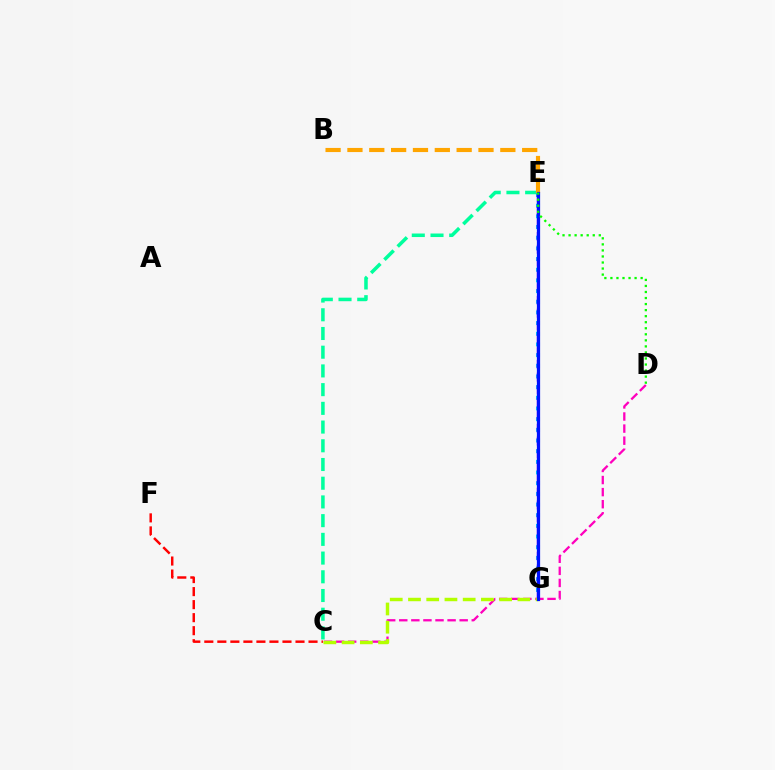{('E', 'G'): [{'color': '#00b5ff', 'line_style': 'dotted', 'thickness': 2.9}, {'color': '#9b00ff', 'line_style': 'dashed', 'thickness': 1.74}, {'color': '#0010ff', 'line_style': 'solid', 'thickness': 2.32}], ('C', 'E'): [{'color': '#00ff9d', 'line_style': 'dashed', 'thickness': 2.54}], ('B', 'E'): [{'color': '#ffa500', 'line_style': 'dashed', 'thickness': 2.97}], ('C', 'D'): [{'color': '#ff00bd', 'line_style': 'dashed', 'thickness': 1.64}], ('C', 'G'): [{'color': '#b3ff00', 'line_style': 'dashed', 'thickness': 2.48}], ('C', 'F'): [{'color': '#ff0000', 'line_style': 'dashed', 'thickness': 1.77}], ('D', 'E'): [{'color': '#08ff00', 'line_style': 'dotted', 'thickness': 1.64}]}